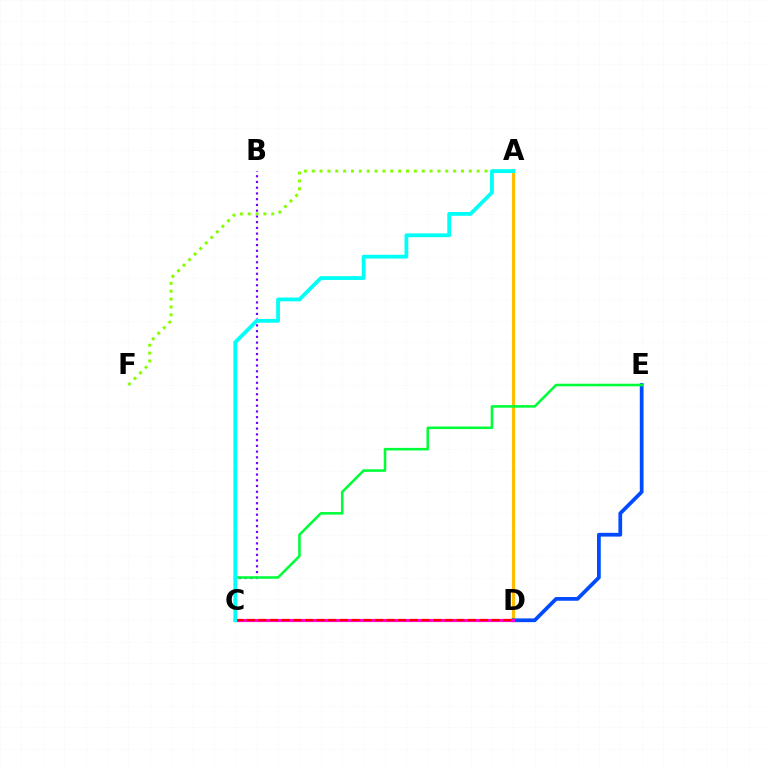{('A', 'D'): [{'color': '#ffbd00', 'line_style': 'solid', 'thickness': 2.25}], ('D', 'E'): [{'color': '#004bff', 'line_style': 'solid', 'thickness': 2.69}], ('B', 'C'): [{'color': '#7200ff', 'line_style': 'dotted', 'thickness': 1.56}], ('A', 'F'): [{'color': '#84ff00', 'line_style': 'dotted', 'thickness': 2.13}], ('C', 'D'): [{'color': '#ff00cf', 'line_style': 'solid', 'thickness': 2.25}, {'color': '#ff0000', 'line_style': 'dashed', 'thickness': 1.58}], ('C', 'E'): [{'color': '#00ff39', 'line_style': 'solid', 'thickness': 1.85}], ('A', 'C'): [{'color': '#00fff6', 'line_style': 'solid', 'thickness': 2.73}]}